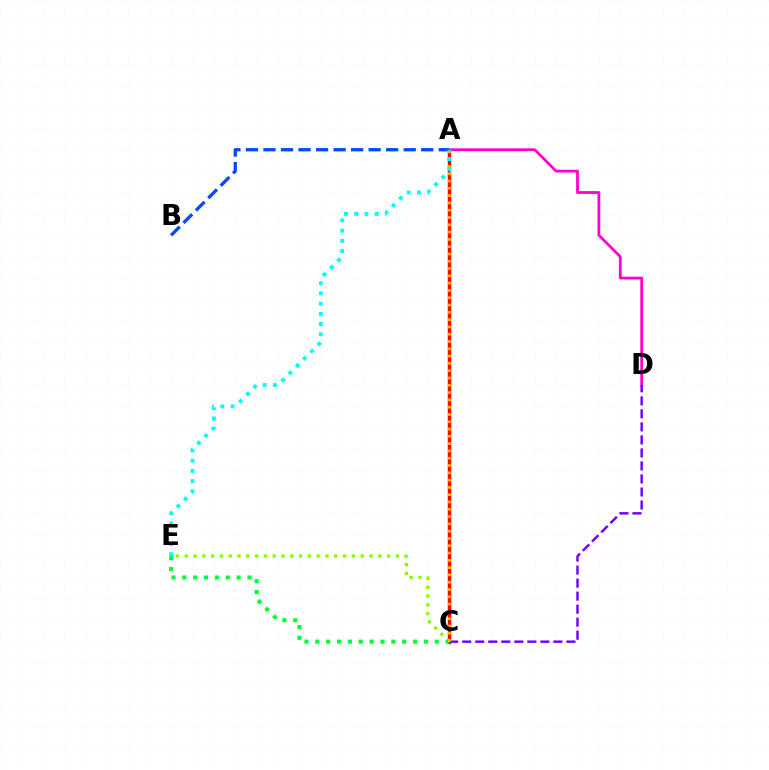{('A', 'C'): [{'color': '#ff0000', 'line_style': 'solid', 'thickness': 2.47}, {'color': '#ffbd00', 'line_style': 'dotted', 'thickness': 1.98}], ('A', 'D'): [{'color': '#ff00cf', 'line_style': 'solid', 'thickness': 1.99}], ('A', 'B'): [{'color': '#004bff', 'line_style': 'dashed', 'thickness': 2.38}], ('C', 'E'): [{'color': '#84ff00', 'line_style': 'dotted', 'thickness': 2.39}, {'color': '#00ff39', 'line_style': 'dotted', 'thickness': 2.95}], ('C', 'D'): [{'color': '#7200ff', 'line_style': 'dashed', 'thickness': 1.77}], ('A', 'E'): [{'color': '#00fff6', 'line_style': 'dotted', 'thickness': 2.78}]}